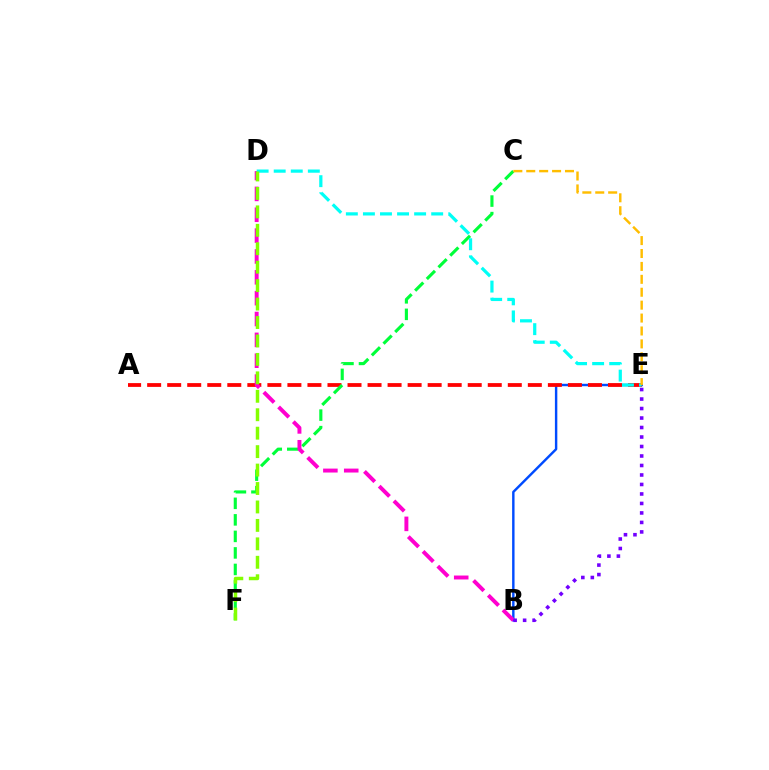{('B', 'E'): [{'color': '#004bff', 'line_style': 'solid', 'thickness': 1.74}, {'color': '#7200ff', 'line_style': 'dotted', 'thickness': 2.58}], ('A', 'E'): [{'color': '#ff0000', 'line_style': 'dashed', 'thickness': 2.72}], ('C', 'F'): [{'color': '#00ff39', 'line_style': 'dashed', 'thickness': 2.24}], ('B', 'D'): [{'color': '#ff00cf', 'line_style': 'dashed', 'thickness': 2.83}], ('D', 'E'): [{'color': '#00fff6', 'line_style': 'dashed', 'thickness': 2.32}], ('D', 'F'): [{'color': '#84ff00', 'line_style': 'dashed', 'thickness': 2.51}], ('C', 'E'): [{'color': '#ffbd00', 'line_style': 'dashed', 'thickness': 1.75}]}